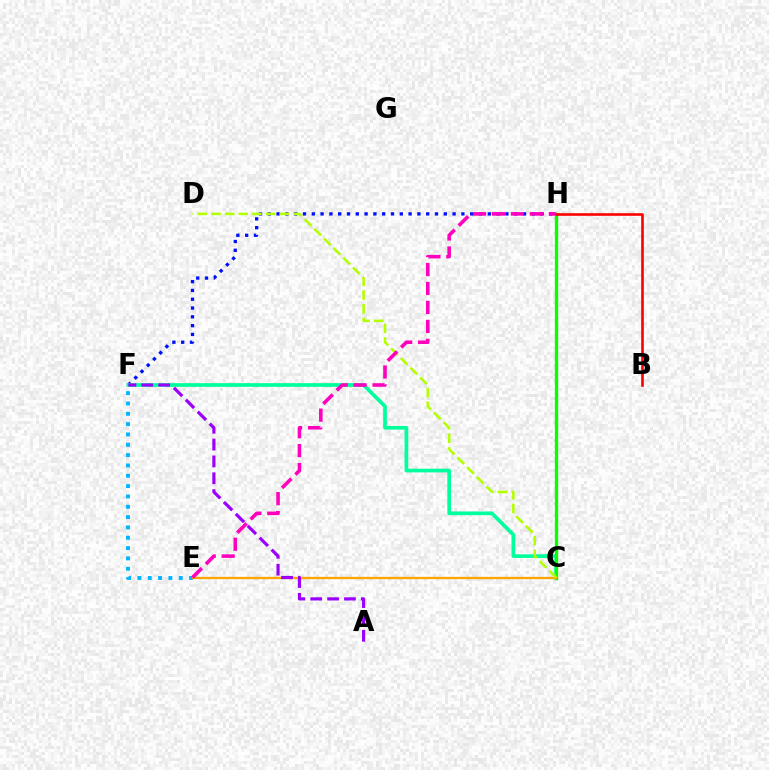{('F', 'H'): [{'color': '#0010ff', 'line_style': 'dotted', 'thickness': 2.39}], ('C', 'F'): [{'color': '#00ff9d', 'line_style': 'solid', 'thickness': 2.66}], ('C', 'H'): [{'color': '#08ff00', 'line_style': 'solid', 'thickness': 2.39}], ('E', 'F'): [{'color': '#00b5ff', 'line_style': 'dotted', 'thickness': 2.81}], ('C', 'E'): [{'color': '#ffa500', 'line_style': 'solid', 'thickness': 1.65}], ('C', 'D'): [{'color': '#b3ff00', 'line_style': 'dashed', 'thickness': 1.86}], ('B', 'H'): [{'color': '#ff0000', 'line_style': 'solid', 'thickness': 1.89}], ('A', 'F'): [{'color': '#9b00ff', 'line_style': 'dashed', 'thickness': 2.29}], ('E', 'H'): [{'color': '#ff00bd', 'line_style': 'dashed', 'thickness': 2.58}]}